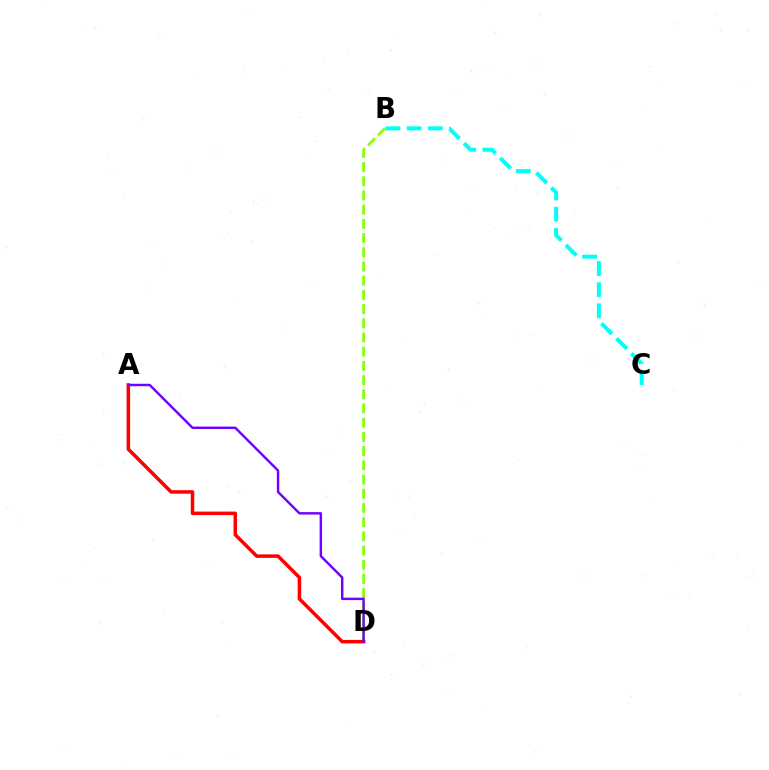{('B', 'D'): [{'color': '#84ff00', 'line_style': 'dashed', 'thickness': 1.93}], ('A', 'D'): [{'color': '#ff0000', 'line_style': 'solid', 'thickness': 2.53}, {'color': '#7200ff', 'line_style': 'solid', 'thickness': 1.75}], ('B', 'C'): [{'color': '#00fff6', 'line_style': 'dashed', 'thickness': 2.87}]}